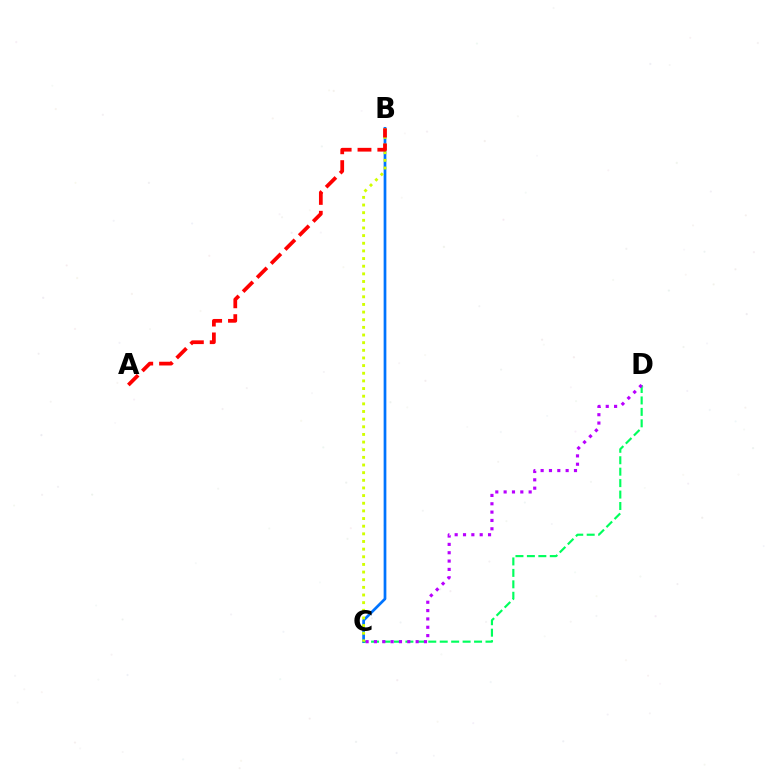{('B', 'C'): [{'color': '#0074ff', 'line_style': 'solid', 'thickness': 1.96}, {'color': '#d1ff00', 'line_style': 'dotted', 'thickness': 2.08}], ('C', 'D'): [{'color': '#00ff5c', 'line_style': 'dashed', 'thickness': 1.55}, {'color': '#b900ff', 'line_style': 'dotted', 'thickness': 2.27}], ('A', 'B'): [{'color': '#ff0000', 'line_style': 'dashed', 'thickness': 2.69}]}